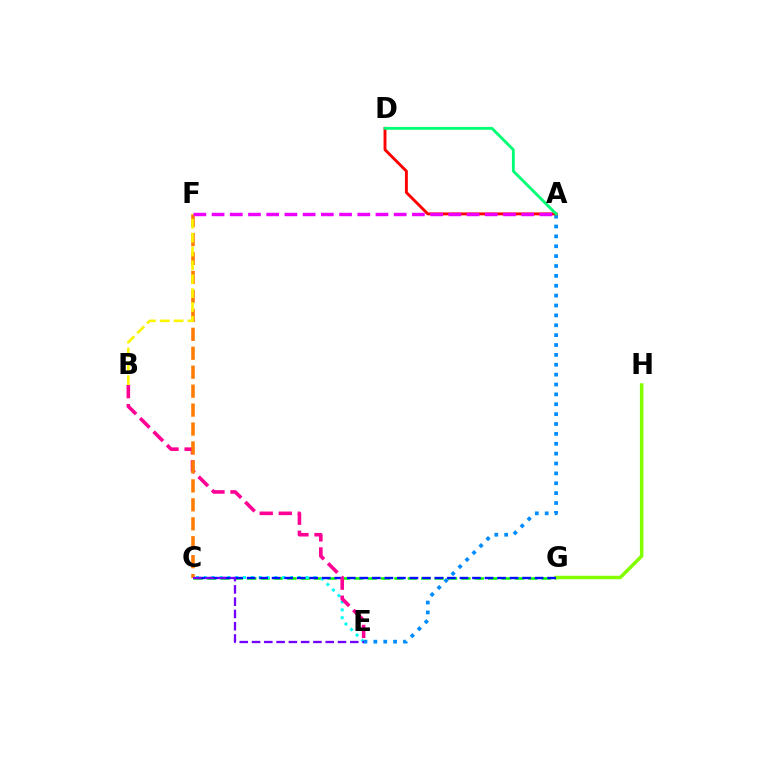{('C', 'G'): [{'color': '#08ff00', 'line_style': 'dashed', 'thickness': 1.82}, {'color': '#0010ff', 'line_style': 'dashed', 'thickness': 1.7}], ('G', 'H'): [{'color': '#84ff00', 'line_style': 'solid', 'thickness': 2.53}], ('C', 'E'): [{'color': '#00fff6', 'line_style': 'dotted', 'thickness': 2.13}, {'color': '#7200ff', 'line_style': 'dashed', 'thickness': 1.67}], ('A', 'E'): [{'color': '#008cff', 'line_style': 'dotted', 'thickness': 2.68}], ('B', 'E'): [{'color': '#ff0094', 'line_style': 'dashed', 'thickness': 2.59}], ('C', 'F'): [{'color': '#ff7c00', 'line_style': 'dashed', 'thickness': 2.57}], ('B', 'F'): [{'color': '#fcf500', 'line_style': 'dashed', 'thickness': 1.88}], ('A', 'D'): [{'color': '#ff0000', 'line_style': 'solid', 'thickness': 2.08}, {'color': '#00ff74', 'line_style': 'solid', 'thickness': 2.04}], ('A', 'F'): [{'color': '#ee00ff', 'line_style': 'dashed', 'thickness': 2.47}]}